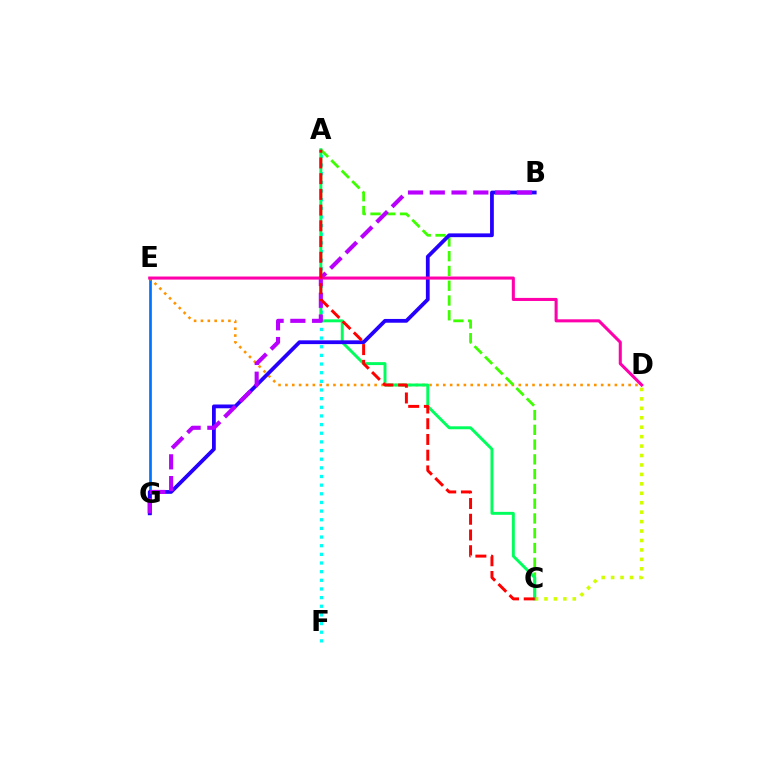{('E', 'G'): [{'color': '#0074ff', 'line_style': 'solid', 'thickness': 1.95}], ('D', 'E'): [{'color': '#ff9400', 'line_style': 'dotted', 'thickness': 1.87}, {'color': '#ff00ac', 'line_style': 'solid', 'thickness': 2.2}], ('A', 'C'): [{'color': '#3dff00', 'line_style': 'dashed', 'thickness': 2.01}, {'color': '#00ff5c', 'line_style': 'solid', 'thickness': 2.12}, {'color': '#ff0000', 'line_style': 'dashed', 'thickness': 2.14}], ('A', 'F'): [{'color': '#00fff6', 'line_style': 'dotted', 'thickness': 2.35}], ('C', 'D'): [{'color': '#d1ff00', 'line_style': 'dotted', 'thickness': 2.56}], ('B', 'G'): [{'color': '#2500ff', 'line_style': 'solid', 'thickness': 2.72}, {'color': '#b900ff', 'line_style': 'dashed', 'thickness': 2.96}]}